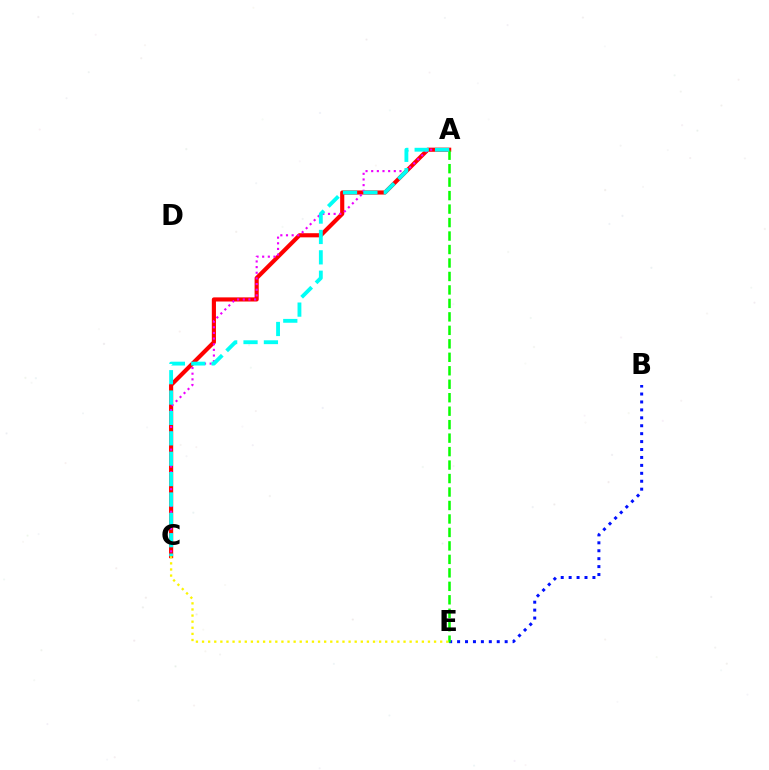{('A', 'C'): [{'color': '#ff0000', 'line_style': 'solid', 'thickness': 2.98}, {'color': '#ee00ff', 'line_style': 'dotted', 'thickness': 1.54}, {'color': '#00fff6', 'line_style': 'dashed', 'thickness': 2.77}], ('B', 'E'): [{'color': '#0010ff', 'line_style': 'dotted', 'thickness': 2.15}], ('A', 'E'): [{'color': '#08ff00', 'line_style': 'dashed', 'thickness': 1.83}], ('C', 'E'): [{'color': '#fcf500', 'line_style': 'dotted', 'thickness': 1.66}]}